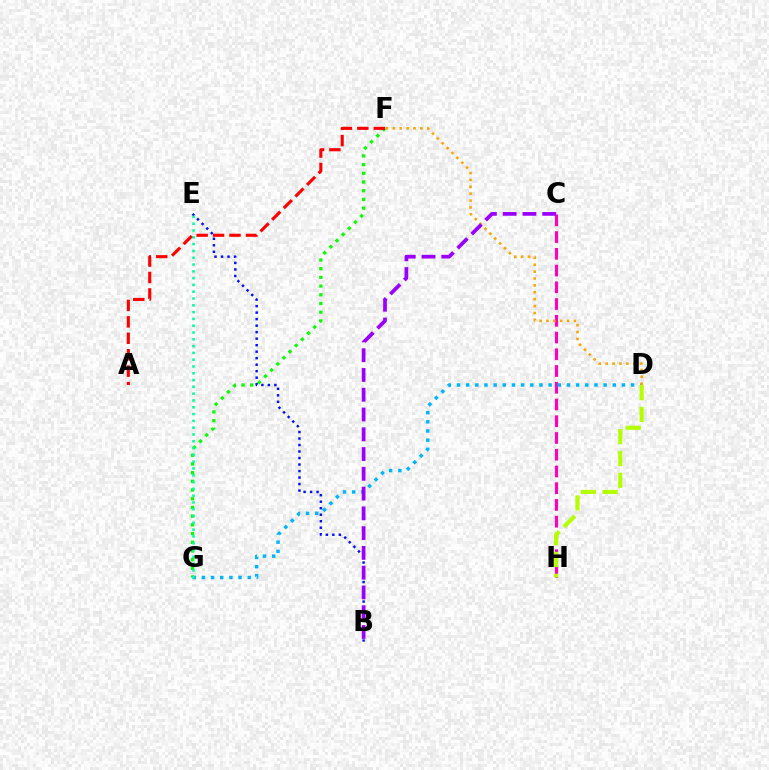{('C', 'H'): [{'color': '#ff00bd', 'line_style': 'dashed', 'thickness': 2.27}], ('F', 'G'): [{'color': '#08ff00', 'line_style': 'dotted', 'thickness': 2.36}], ('D', 'G'): [{'color': '#00b5ff', 'line_style': 'dotted', 'thickness': 2.49}], ('D', 'H'): [{'color': '#b3ff00', 'line_style': 'dashed', 'thickness': 2.96}], ('B', 'E'): [{'color': '#0010ff', 'line_style': 'dotted', 'thickness': 1.77}], ('E', 'G'): [{'color': '#00ff9d', 'line_style': 'dotted', 'thickness': 1.85}], ('A', 'F'): [{'color': '#ff0000', 'line_style': 'dashed', 'thickness': 2.23}], ('D', 'F'): [{'color': '#ffa500', 'line_style': 'dotted', 'thickness': 1.87}], ('B', 'C'): [{'color': '#9b00ff', 'line_style': 'dashed', 'thickness': 2.69}]}